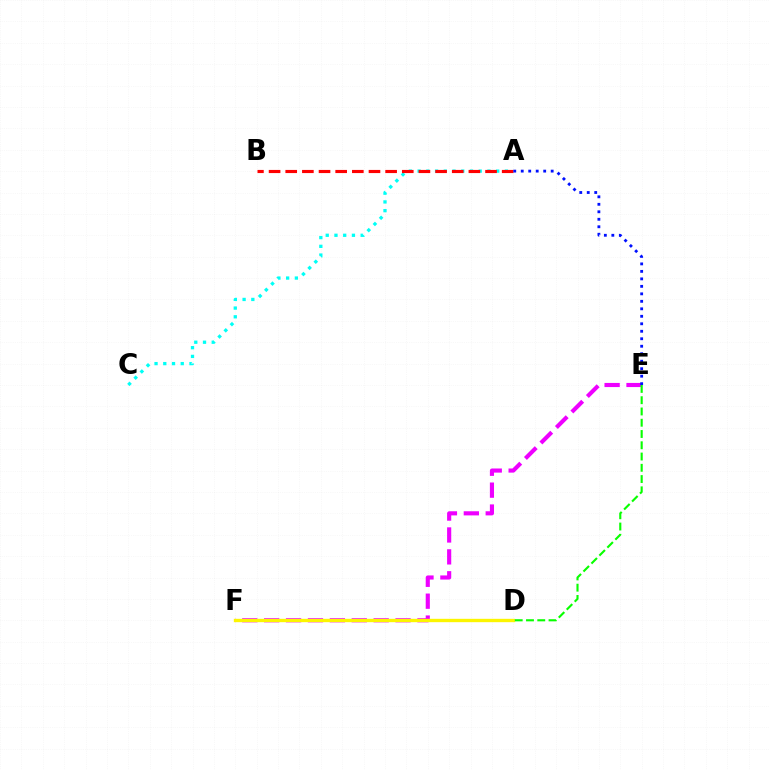{('A', 'C'): [{'color': '#00fff6', 'line_style': 'dotted', 'thickness': 2.37}], ('E', 'F'): [{'color': '#ee00ff', 'line_style': 'dashed', 'thickness': 2.98}], ('A', 'B'): [{'color': '#ff0000', 'line_style': 'dashed', 'thickness': 2.26}], ('A', 'E'): [{'color': '#0010ff', 'line_style': 'dotted', 'thickness': 2.03}], ('D', 'F'): [{'color': '#fcf500', 'line_style': 'solid', 'thickness': 2.42}], ('D', 'E'): [{'color': '#08ff00', 'line_style': 'dashed', 'thickness': 1.53}]}